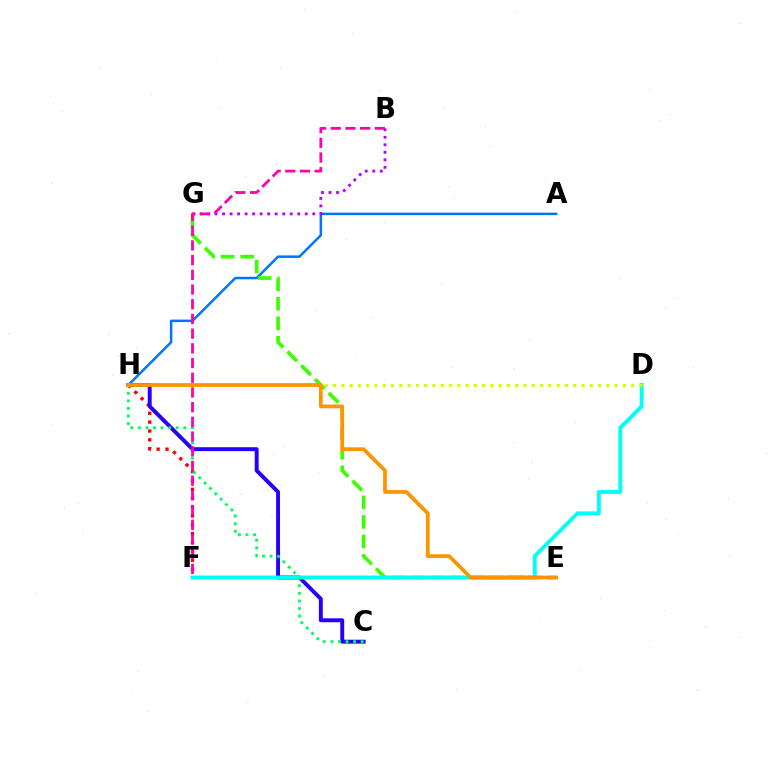{('F', 'H'): [{'color': '#ff0000', 'line_style': 'dotted', 'thickness': 2.41}], ('C', 'H'): [{'color': '#2500ff', 'line_style': 'solid', 'thickness': 2.82}, {'color': '#00ff5c', 'line_style': 'dotted', 'thickness': 2.06}], ('A', 'H'): [{'color': '#0074ff', 'line_style': 'solid', 'thickness': 1.79}], ('E', 'G'): [{'color': '#3dff00', 'line_style': 'dashed', 'thickness': 2.65}], ('D', 'F'): [{'color': '#00fff6', 'line_style': 'solid', 'thickness': 2.8}], ('D', 'H'): [{'color': '#d1ff00', 'line_style': 'dotted', 'thickness': 2.25}], ('E', 'H'): [{'color': '#ff9400', 'line_style': 'solid', 'thickness': 2.7}], ('B', 'G'): [{'color': '#b900ff', 'line_style': 'dotted', 'thickness': 2.04}], ('B', 'F'): [{'color': '#ff00ac', 'line_style': 'dashed', 'thickness': 2.0}]}